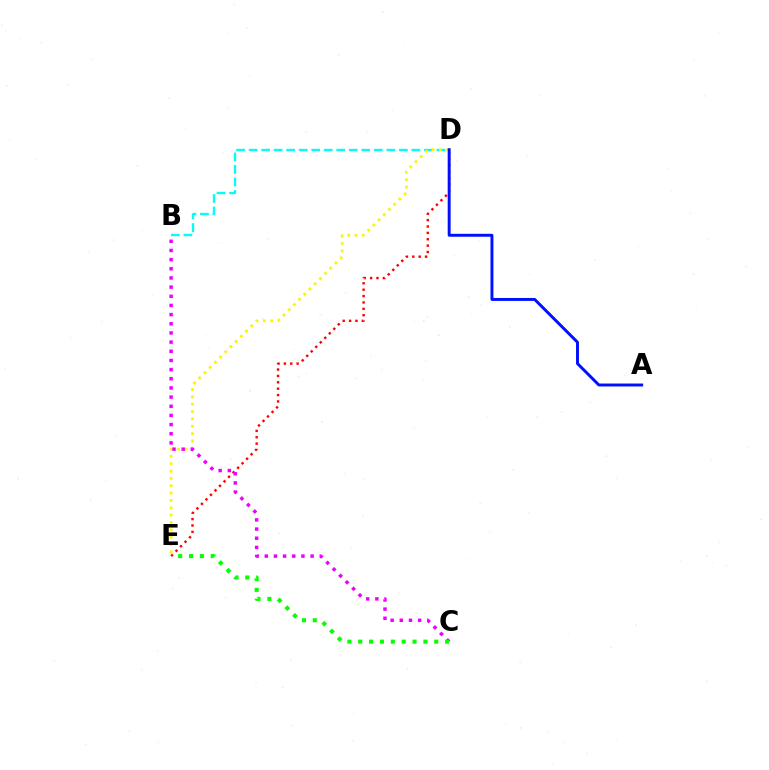{('D', 'E'): [{'color': '#ff0000', 'line_style': 'dotted', 'thickness': 1.73}, {'color': '#fcf500', 'line_style': 'dotted', 'thickness': 2.0}], ('B', 'D'): [{'color': '#00fff6', 'line_style': 'dashed', 'thickness': 1.7}], ('B', 'C'): [{'color': '#ee00ff', 'line_style': 'dotted', 'thickness': 2.49}], ('C', 'E'): [{'color': '#08ff00', 'line_style': 'dotted', 'thickness': 2.95}], ('A', 'D'): [{'color': '#0010ff', 'line_style': 'solid', 'thickness': 2.11}]}